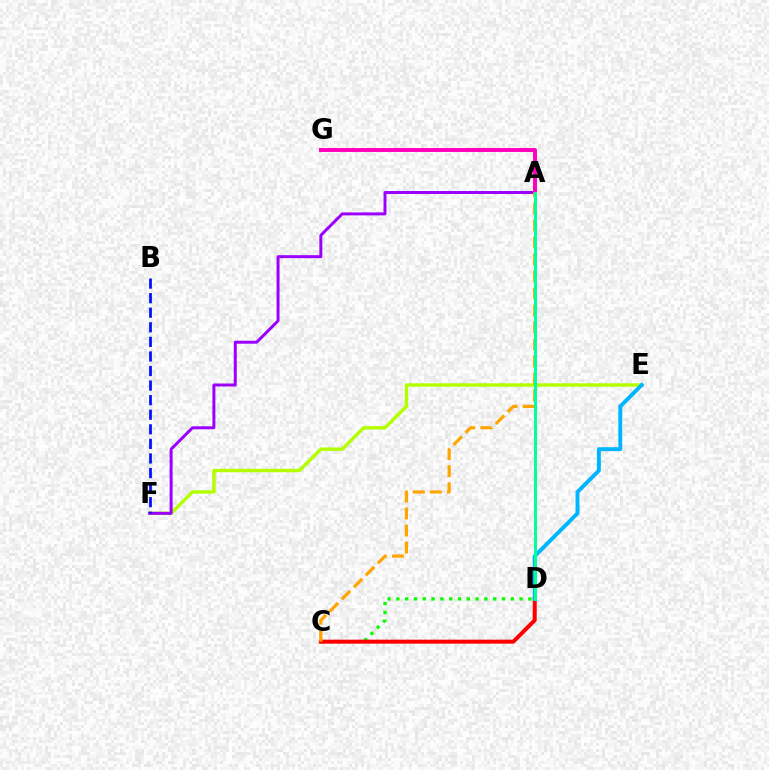{('C', 'D'): [{'color': '#08ff00', 'line_style': 'dotted', 'thickness': 2.39}, {'color': '#ff0000', 'line_style': 'solid', 'thickness': 2.88}], ('E', 'F'): [{'color': '#b3ff00', 'line_style': 'solid', 'thickness': 2.45}], ('A', 'F'): [{'color': '#9b00ff', 'line_style': 'solid', 'thickness': 2.14}], ('B', 'F'): [{'color': '#0010ff', 'line_style': 'dashed', 'thickness': 1.98}], ('A', 'G'): [{'color': '#ff00bd', 'line_style': 'solid', 'thickness': 2.83}], ('D', 'E'): [{'color': '#00b5ff', 'line_style': 'solid', 'thickness': 2.81}], ('A', 'C'): [{'color': '#ffa500', 'line_style': 'dashed', 'thickness': 2.31}], ('A', 'D'): [{'color': '#00ff9d', 'line_style': 'solid', 'thickness': 2.13}]}